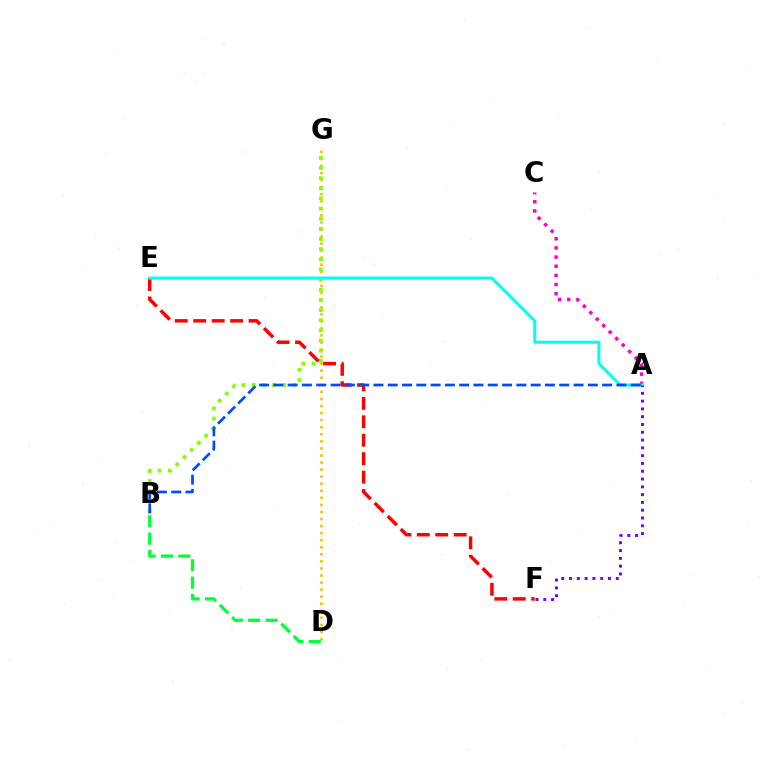{('D', 'G'): [{'color': '#ffbd00', 'line_style': 'dotted', 'thickness': 1.92}], ('B', 'G'): [{'color': '#84ff00', 'line_style': 'dotted', 'thickness': 2.76}], ('A', 'C'): [{'color': '#ff00cf', 'line_style': 'dotted', 'thickness': 2.49}], ('B', 'D'): [{'color': '#00ff39', 'line_style': 'dashed', 'thickness': 2.36}], ('E', 'F'): [{'color': '#ff0000', 'line_style': 'dashed', 'thickness': 2.51}], ('A', 'E'): [{'color': '#00fff6', 'line_style': 'solid', 'thickness': 2.17}], ('A', 'F'): [{'color': '#7200ff', 'line_style': 'dotted', 'thickness': 2.12}], ('A', 'B'): [{'color': '#004bff', 'line_style': 'dashed', 'thickness': 1.94}]}